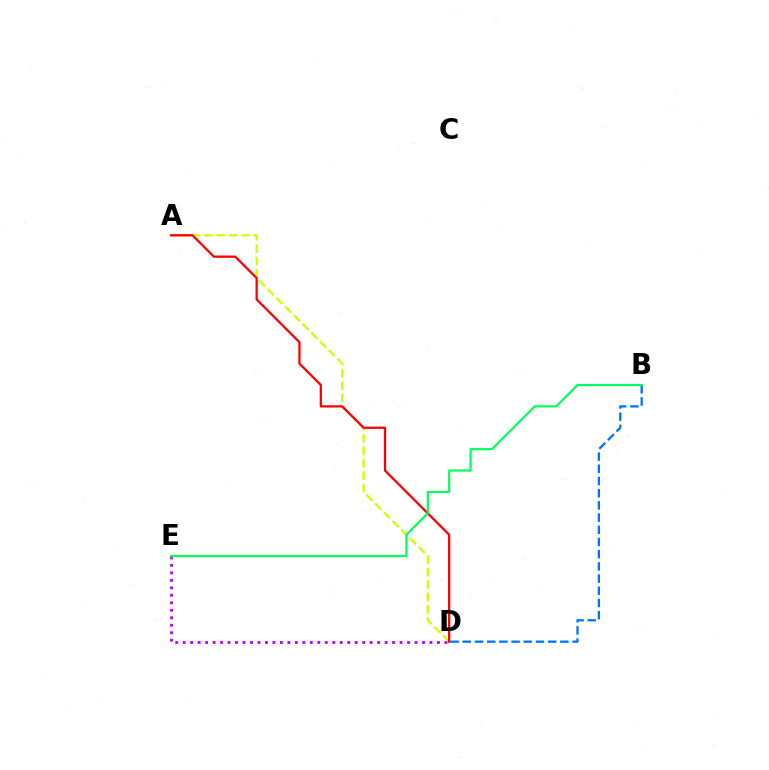{('B', 'D'): [{'color': '#0074ff', 'line_style': 'dashed', 'thickness': 1.66}], ('A', 'D'): [{'color': '#d1ff00', 'line_style': 'dashed', 'thickness': 1.67}, {'color': '#ff0000', 'line_style': 'solid', 'thickness': 1.65}], ('D', 'E'): [{'color': '#b900ff', 'line_style': 'dotted', 'thickness': 2.03}], ('B', 'E'): [{'color': '#00ff5c', 'line_style': 'solid', 'thickness': 1.56}]}